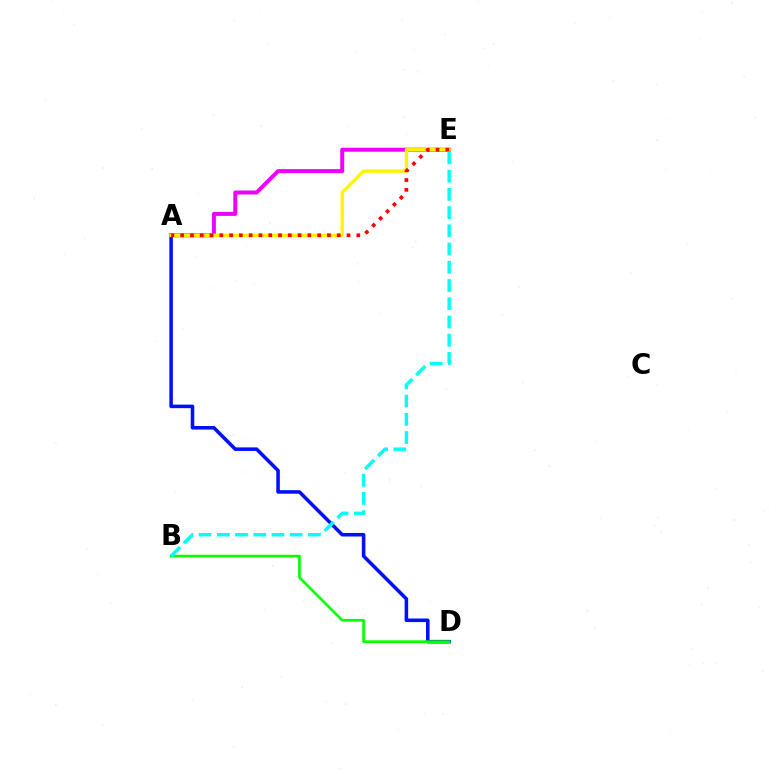{('A', 'D'): [{'color': '#0010ff', 'line_style': 'solid', 'thickness': 2.55}], ('A', 'E'): [{'color': '#ee00ff', 'line_style': 'solid', 'thickness': 2.87}, {'color': '#fcf500', 'line_style': 'solid', 'thickness': 2.41}, {'color': '#ff0000', 'line_style': 'dotted', 'thickness': 2.66}], ('B', 'D'): [{'color': '#08ff00', 'line_style': 'solid', 'thickness': 1.92}], ('B', 'E'): [{'color': '#00fff6', 'line_style': 'dashed', 'thickness': 2.48}]}